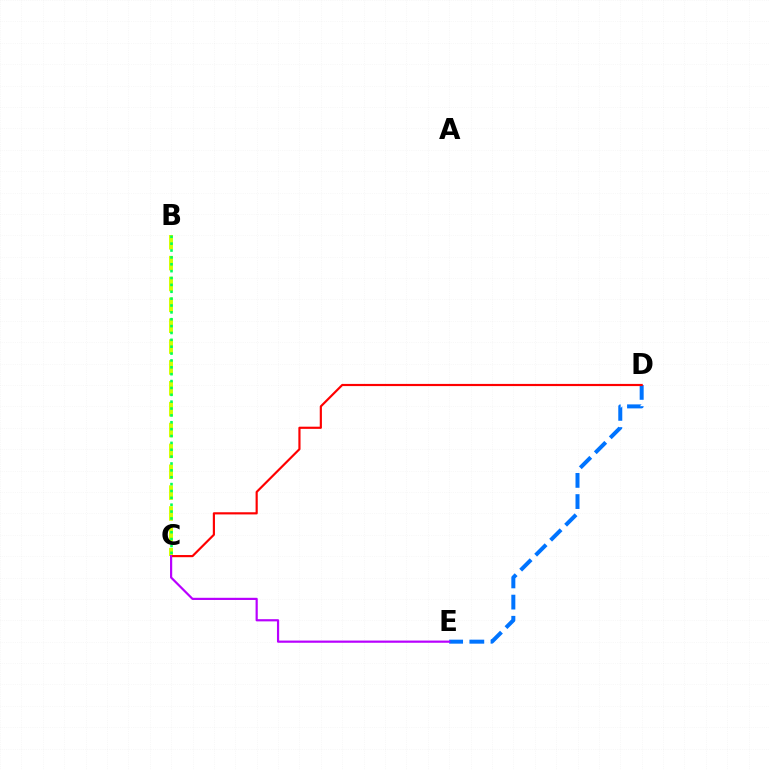{('D', 'E'): [{'color': '#0074ff', 'line_style': 'dashed', 'thickness': 2.88}], ('B', 'C'): [{'color': '#d1ff00', 'line_style': 'dashed', 'thickness': 2.83}, {'color': '#00ff5c', 'line_style': 'dotted', 'thickness': 1.87}], ('C', 'D'): [{'color': '#ff0000', 'line_style': 'solid', 'thickness': 1.56}], ('C', 'E'): [{'color': '#b900ff', 'line_style': 'solid', 'thickness': 1.58}]}